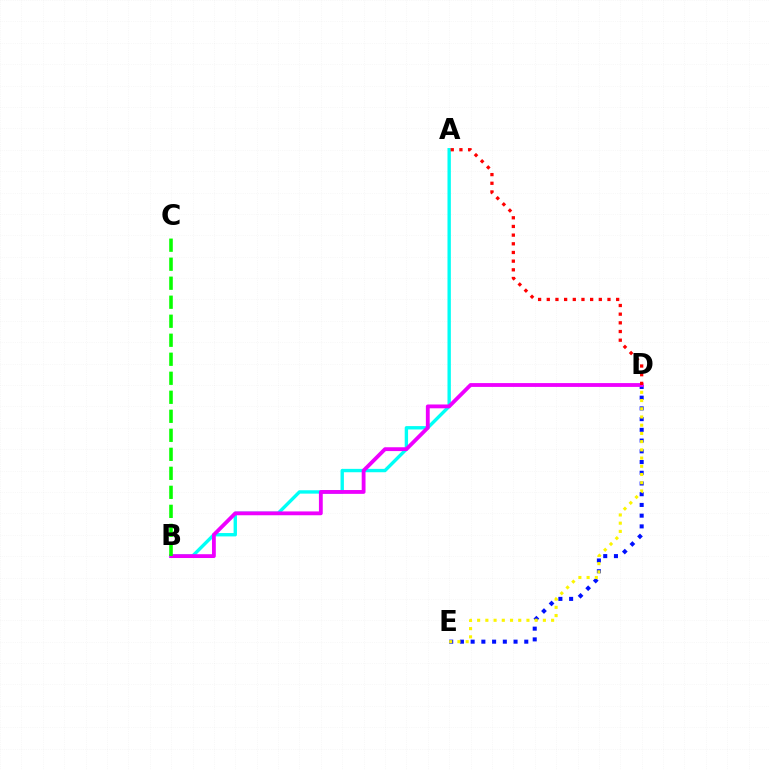{('D', 'E'): [{'color': '#0010ff', 'line_style': 'dotted', 'thickness': 2.91}, {'color': '#fcf500', 'line_style': 'dotted', 'thickness': 2.23}], ('A', 'B'): [{'color': '#00fff6', 'line_style': 'solid', 'thickness': 2.43}], ('B', 'D'): [{'color': '#ee00ff', 'line_style': 'solid', 'thickness': 2.75}], ('B', 'C'): [{'color': '#08ff00', 'line_style': 'dashed', 'thickness': 2.58}], ('A', 'D'): [{'color': '#ff0000', 'line_style': 'dotted', 'thickness': 2.36}]}